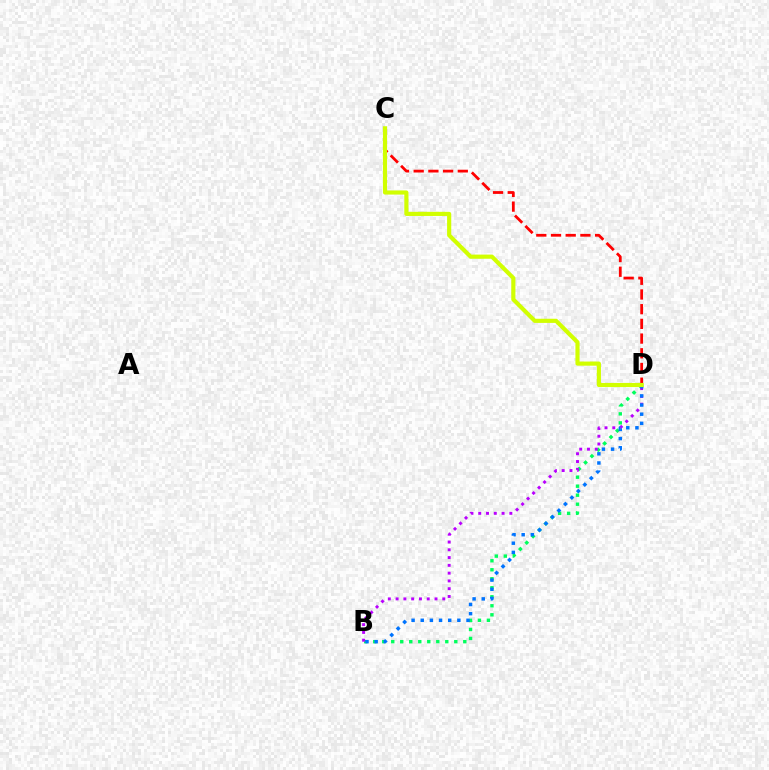{('B', 'D'): [{'color': '#00ff5c', 'line_style': 'dotted', 'thickness': 2.45}, {'color': '#b900ff', 'line_style': 'dotted', 'thickness': 2.11}, {'color': '#0074ff', 'line_style': 'dotted', 'thickness': 2.49}], ('C', 'D'): [{'color': '#ff0000', 'line_style': 'dashed', 'thickness': 2.0}, {'color': '#d1ff00', 'line_style': 'solid', 'thickness': 2.99}]}